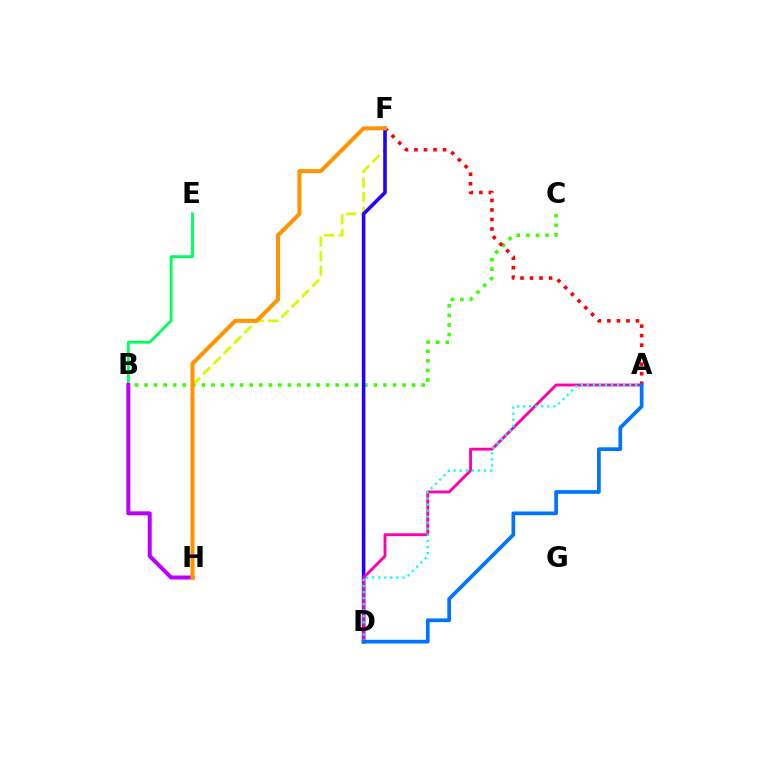{('B', 'E'): [{'color': '#00ff5c', 'line_style': 'solid', 'thickness': 2.05}], ('B', 'C'): [{'color': '#3dff00', 'line_style': 'dotted', 'thickness': 2.6}], ('A', 'F'): [{'color': '#ff0000', 'line_style': 'dotted', 'thickness': 2.58}], ('F', 'H'): [{'color': '#d1ff00', 'line_style': 'dashed', 'thickness': 1.97}, {'color': '#ff9400', 'line_style': 'solid', 'thickness': 2.91}], ('D', 'F'): [{'color': '#2500ff', 'line_style': 'solid', 'thickness': 2.58}], ('A', 'D'): [{'color': '#ff00ac', 'line_style': 'solid', 'thickness': 2.06}, {'color': '#00fff6', 'line_style': 'dotted', 'thickness': 1.64}, {'color': '#0074ff', 'line_style': 'solid', 'thickness': 2.67}], ('B', 'H'): [{'color': '#b900ff', 'line_style': 'solid', 'thickness': 2.88}]}